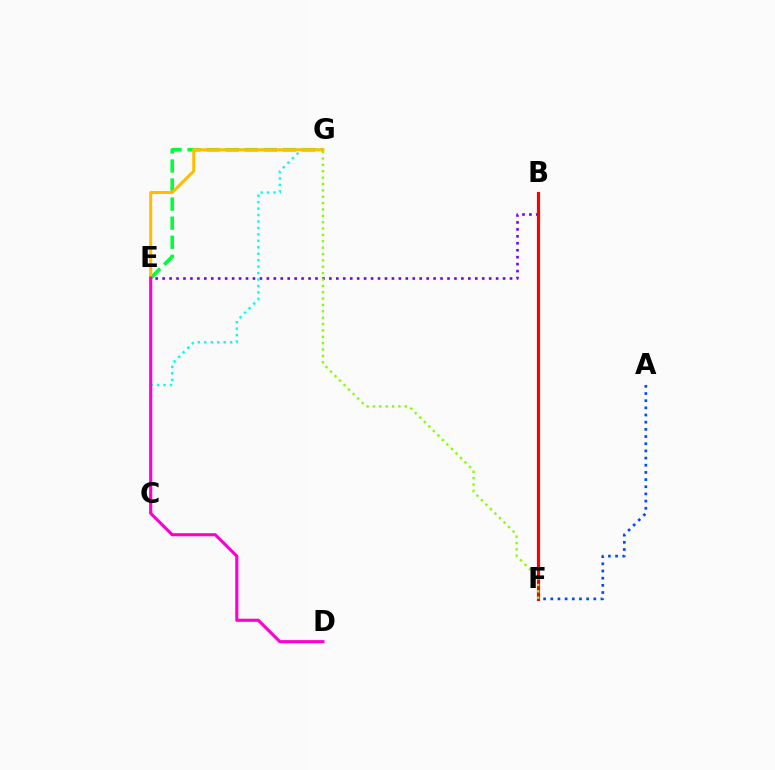{('B', 'E'): [{'color': '#7200ff', 'line_style': 'dotted', 'thickness': 1.89}], ('B', 'F'): [{'color': '#ff0000', 'line_style': 'solid', 'thickness': 2.28}], ('C', 'G'): [{'color': '#00fff6', 'line_style': 'dotted', 'thickness': 1.75}], ('A', 'F'): [{'color': '#004bff', 'line_style': 'dotted', 'thickness': 1.95}], ('E', 'G'): [{'color': '#00ff39', 'line_style': 'dashed', 'thickness': 2.59}, {'color': '#ffbd00', 'line_style': 'solid', 'thickness': 2.17}], ('F', 'G'): [{'color': '#84ff00', 'line_style': 'dotted', 'thickness': 1.73}], ('D', 'E'): [{'color': '#ff00cf', 'line_style': 'solid', 'thickness': 2.24}]}